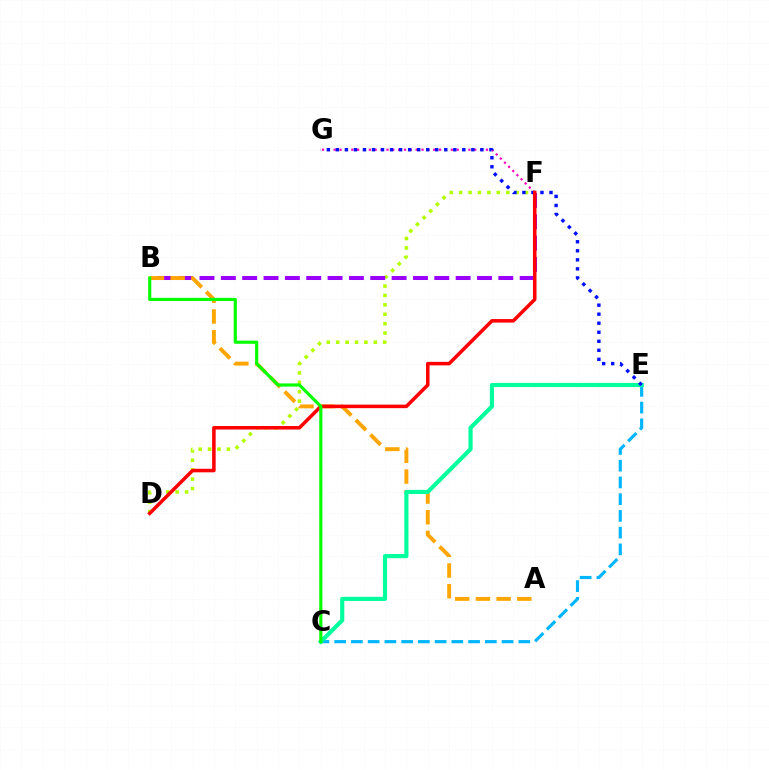{('D', 'F'): [{'color': '#b3ff00', 'line_style': 'dotted', 'thickness': 2.56}, {'color': '#ff0000', 'line_style': 'solid', 'thickness': 2.54}], ('B', 'F'): [{'color': '#9b00ff', 'line_style': 'dashed', 'thickness': 2.9}], ('A', 'B'): [{'color': '#ffa500', 'line_style': 'dashed', 'thickness': 2.81}], ('C', 'E'): [{'color': '#00b5ff', 'line_style': 'dashed', 'thickness': 2.27}, {'color': '#00ff9d', 'line_style': 'solid', 'thickness': 2.99}], ('F', 'G'): [{'color': '#ff00bd', 'line_style': 'dotted', 'thickness': 1.59}], ('E', 'G'): [{'color': '#0010ff', 'line_style': 'dotted', 'thickness': 2.45}], ('B', 'C'): [{'color': '#08ff00', 'line_style': 'solid', 'thickness': 2.27}]}